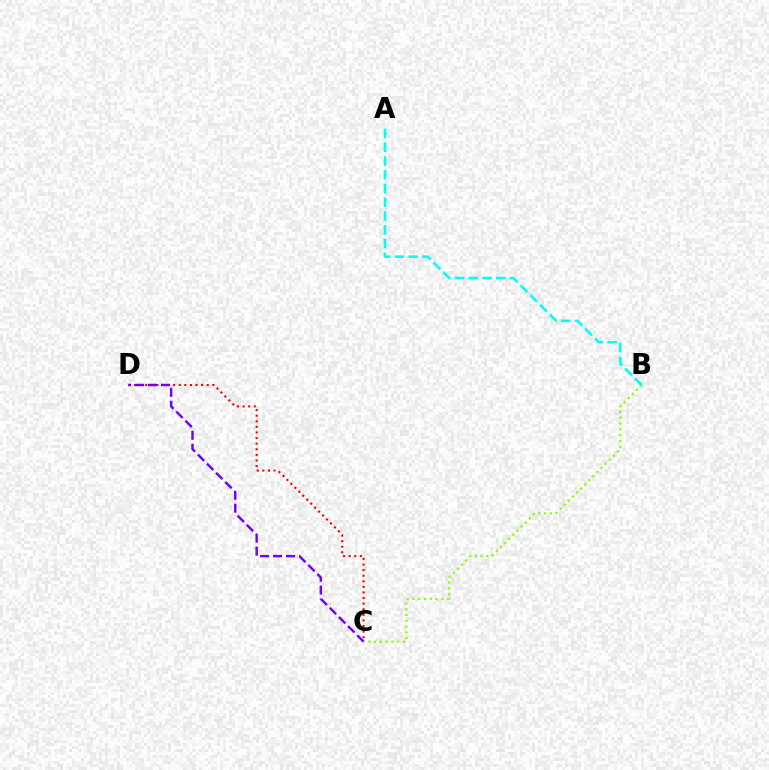{('B', 'C'): [{'color': '#84ff00', 'line_style': 'dotted', 'thickness': 1.57}], ('A', 'B'): [{'color': '#00fff6', 'line_style': 'dashed', 'thickness': 1.87}], ('C', 'D'): [{'color': '#ff0000', 'line_style': 'dotted', 'thickness': 1.52}, {'color': '#7200ff', 'line_style': 'dashed', 'thickness': 1.76}]}